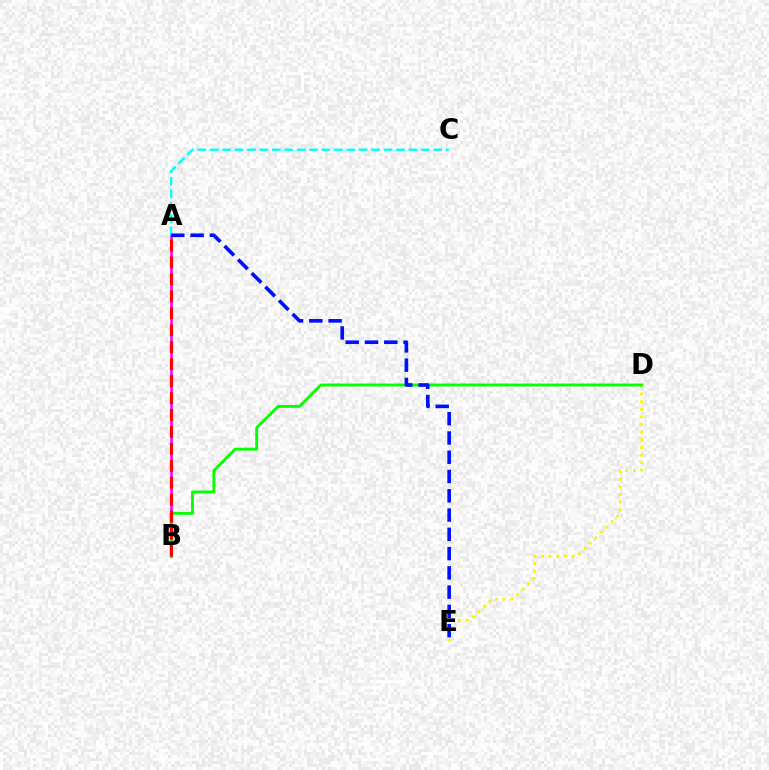{('A', 'B'): [{'color': '#ee00ff', 'line_style': 'solid', 'thickness': 1.83}, {'color': '#ff0000', 'line_style': 'dashed', 'thickness': 2.3}], ('A', 'C'): [{'color': '#00fff6', 'line_style': 'dashed', 'thickness': 1.69}], ('D', 'E'): [{'color': '#fcf500', 'line_style': 'dotted', 'thickness': 2.07}], ('B', 'D'): [{'color': '#08ff00', 'line_style': 'solid', 'thickness': 2.08}], ('A', 'E'): [{'color': '#0010ff', 'line_style': 'dashed', 'thickness': 2.62}]}